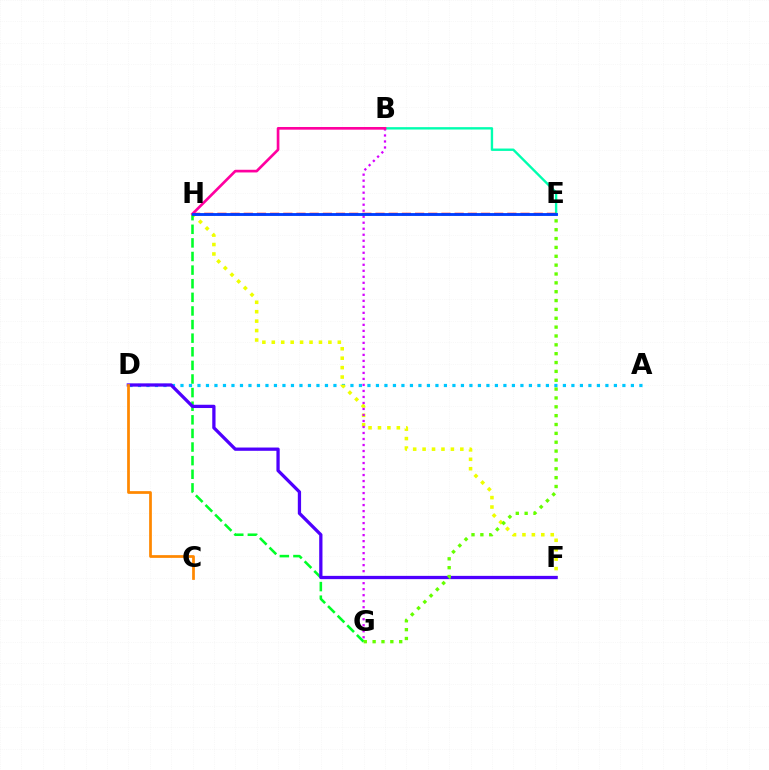{('A', 'D'): [{'color': '#00c7ff', 'line_style': 'dotted', 'thickness': 2.31}], ('F', 'H'): [{'color': '#eeff00', 'line_style': 'dotted', 'thickness': 2.56}], ('B', 'E'): [{'color': '#00ffaf', 'line_style': 'solid', 'thickness': 1.71}], ('B', 'G'): [{'color': '#d600ff', 'line_style': 'dotted', 'thickness': 1.63}], ('G', 'H'): [{'color': '#00ff27', 'line_style': 'dashed', 'thickness': 1.85}], ('D', 'F'): [{'color': '#4f00ff', 'line_style': 'solid', 'thickness': 2.36}], ('E', 'H'): [{'color': '#ff0000', 'line_style': 'dashed', 'thickness': 1.79}, {'color': '#003fff', 'line_style': 'solid', 'thickness': 2.06}], ('E', 'G'): [{'color': '#66ff00', 'line_style': 'dotted', 'thickness': 2.41}], ('B', 'H'): [{'color': '#ff00a0', 'line_style': 'solid', 'thickness': 1.93}], ('C', 'D'): [{'color': '#ff8800', 'line_style': 'solid', 'thickness': 1.97}]}